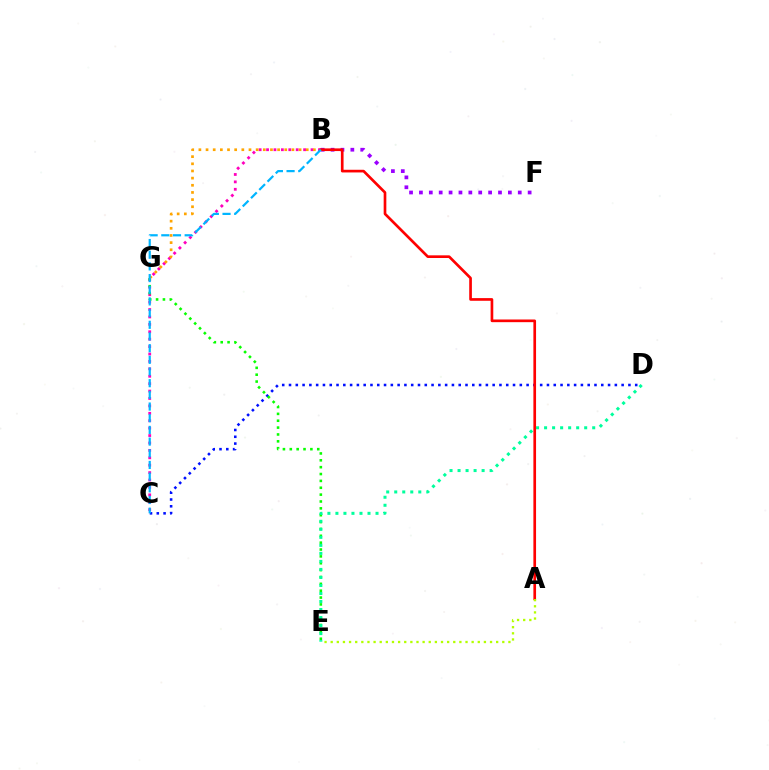{('C', 'D'): [{'color': '#0010ff', 'line_style': 'dotted', 'thickness': 1.84}], ('B', 'C'): [{'color': '#ff00bd', 'line_style': 'dotted', 'thickness': 2.01}, {'color': '#00b5ff', 'line_style': 'dashed', 'thickness': 1.59}], ('E', 'G'): [{'color': '#08ff00', 'line_style': 'dotted', 'thickness': 1.86}], ('D', 'E'): [{'color': '#00ff9d', 'line_style': 'dotted', 'thickness': 2.18}], ('B', 'G'): [{'color': '#ffa500', 'line_style': 'dotted', 'thickness': 1.94}], ('B', 'F'): [{'color': '#9b00ff', 'line_style': 'dotted', 'thickness': 2.69}], ('A', 'B'): [{'color': '#ff0000', 'line_style': 'solid', 'thickness': 1.92}], ('A', 'E'): [{'color': '#b3ff00', 'line_style': 'dotted', 'thickness': 1.67}]}